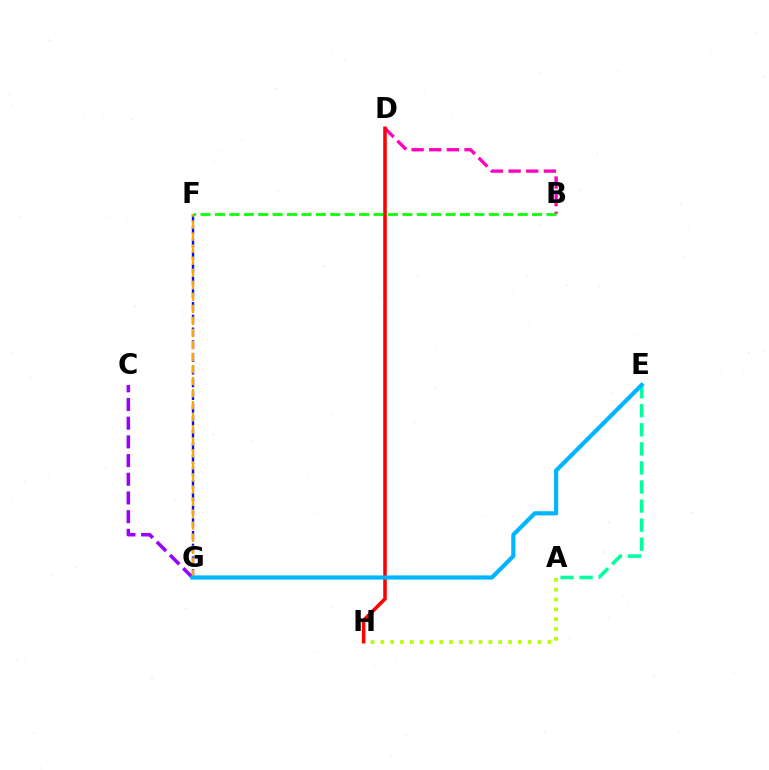{('C', 'G'): [{'color': '#9b00ff', 'line_style': 'dashed', 'thickness': 2.54}], ('A', 'H'): [{'color': '#b3ff00', 'line_style': 'dotted', 'thickness': 2.67}], ('A', 'E'): [{'color': '#00ff9d', 'line_style': 'dashed', 'thickness': 2.59}], ('F', 'G'): [{'color': '#0010ff', 'line_style': 'dashed', 'thickness': 1.73}, {'color': '#ffa500', 'line_style': 'dashed', 'thickness': 1.64}], ('B', 'D'): [{'color': '#ff00bd', 'line_style': 'dashed', 'thickness': 2.4}], ('B', 'F'): [{'color': '#08ff00', 'line_style': 'dashed', 'thickness': 1.96}], ('D', 'H'): [{'color': '#ff0000', 'line_style': 'solid', 'thickness': 2.55}], ('E', 'G'): [{'color': '#00b5ff', 'line_style': 'solid', 'thickness': 3.0}]}